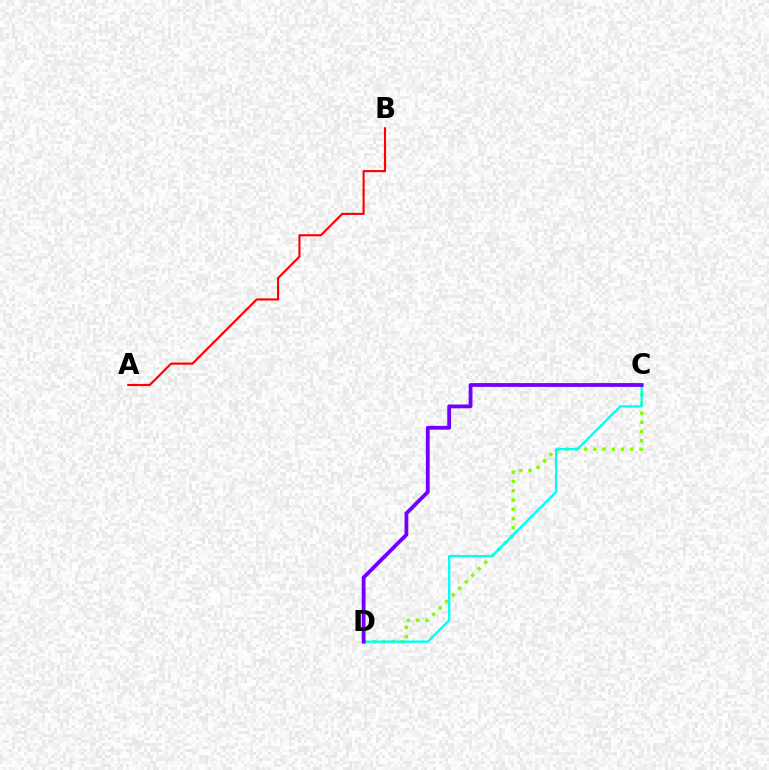{('A', 'B'): [{'color': '#ff0000', 'line_style': 'solid', 'thickness': 1.53}], ('C', 'D'): [{'color': '#84ff00', 'line_style': 'dotted', 'thickness': 2.5}, {'color': '#00fff6', 'line_style': 'solid', 'thickness': 1.68}, {'color': '#7200ff', 'line_style': 'solid', 'thickness': 2.74}]}